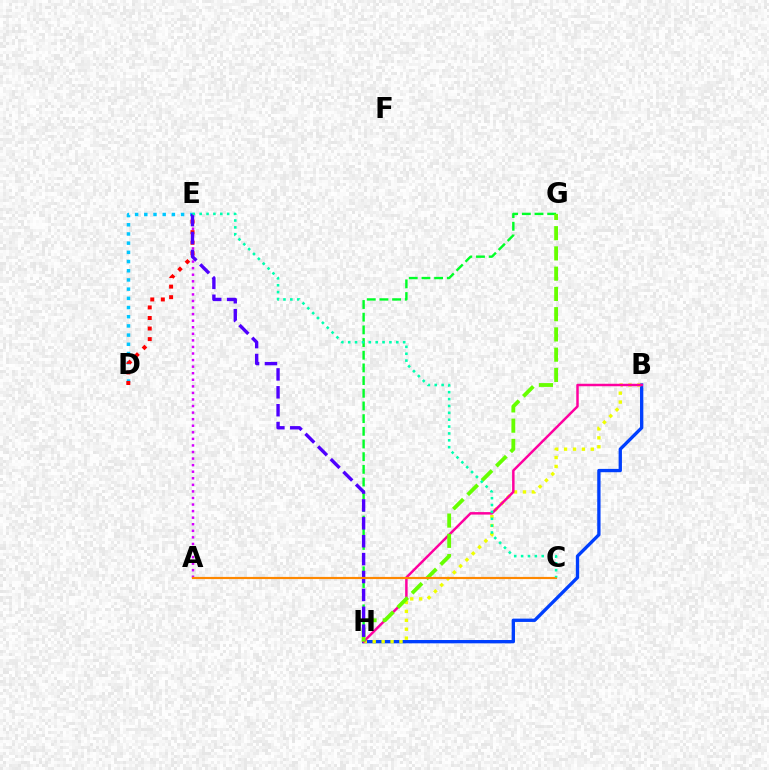{('D', 'E'): [{'color': '#00c7ff', 'line_style': 'dotted', 'thickness': 2.5}, {'color': '#ff0000', 'line_style': 'dotted', 'thickness': 2.87}], ('B', 'H'): [{'color': '#003fff', 'line_style': 'solid', 'thickness': 2.39}, {'color': '#eeff00', 'line_style': 'dotted', 'thickness': 2.42}, {'color': '#ff00a0', 'line_style': 'solid', 'thickness': 1.78}], ('A', 'E'): [{'color': '#d600ff', 'line_style': 'dotted', 'thickness': 1.78}], ('G', 'H'): [{'color': '#00ff27', 'line_style': 'dashed', 'thickness': 1.72}, {'color': '#66ff00', 'line_style': 'dashed', 'thickness': 2.75}], ('E', 'H'): [{'color': '#4f00ff', 'line_style': 'dashed', 'thickness': 2.43}], ('A', 'C'): [{'color': '#ff8800', 'line_style': 'solid', 'thickness': 1.56}], ('C', 'E'): [{'color': '#00ffaf', 'line_style': 'dotted', 'thickness': 1.87}]}